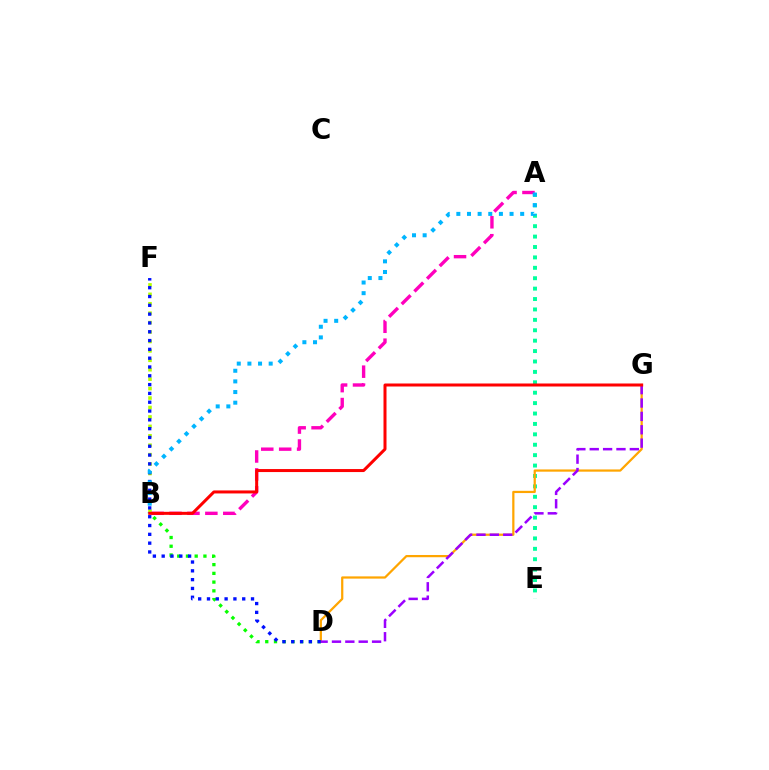{('A', 'E'): [{'color': '#00ff9d', 'line_style': 'dotted', 'thickness': 2.83}], ('B', 'D'): [{'color': '#08ff00', 'line_style': 'dotted', 'thickness': 2.37}], ('D', 'G'): [{'color': '#ffa500', 'line_style': 'solid', 'thickness': 1.61}, {'color': '#9b00ff', 'line_style': 'dashed', 'thickness': 1.82}], ('B', 'F'): [{'color': '#b3ff00', 'line_style': 'dotted', 'thickness': 2.56}], ('D', 'F'): [{'color': '#0010ff', 'line_style': 'dotted', 'thickness': 2.39}], ('A', 'B'): [{'color': '#ff00bd', 'line_style': 'dashed', 'thickness': 2.43}, {'color': '#00b5ff', 'line_style': 'dotted', 'thickness': 2.89}], ('B', 'G'): [{'color': '#ff0000', 'line_style': 'solid', 'thickness': 2.17}]}